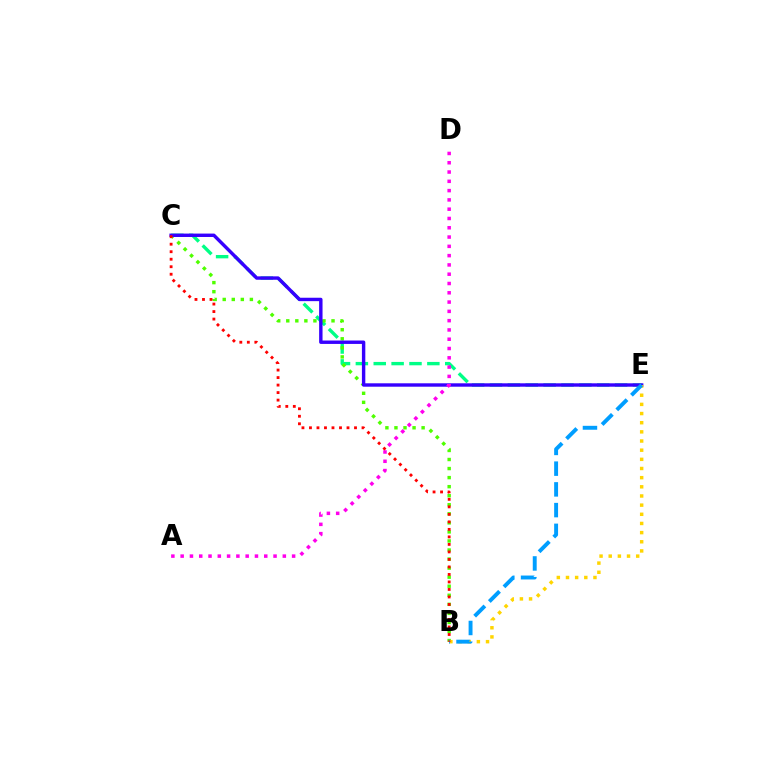{('C', 'E'): [{'color': '#00ff86', 'line_style': 'dashed', 'thickness': 2.43}, {'color': '#3700ff', 'line_style': 'solid', 'thickness': 2.45}], ('B', 'C'): [{'color': '#4fff00', 'line_style': 'dotted', 'thickness': 2.46}, {'color': '#ff0000', 'line_style': 'dotted', 'thickness': 2.04}], ('B', 'E'): [{'color': '#ffd500', 'line_style': 'dotted', 'thickness': 2.49}, {'color': '#009eff', 'line_style': 'dashed', 'thickness': 2.82}], ('A', 'D'): [{'color': '#ff00ed', 'line_style': 'dotted', 'thickness': 2.52}]}